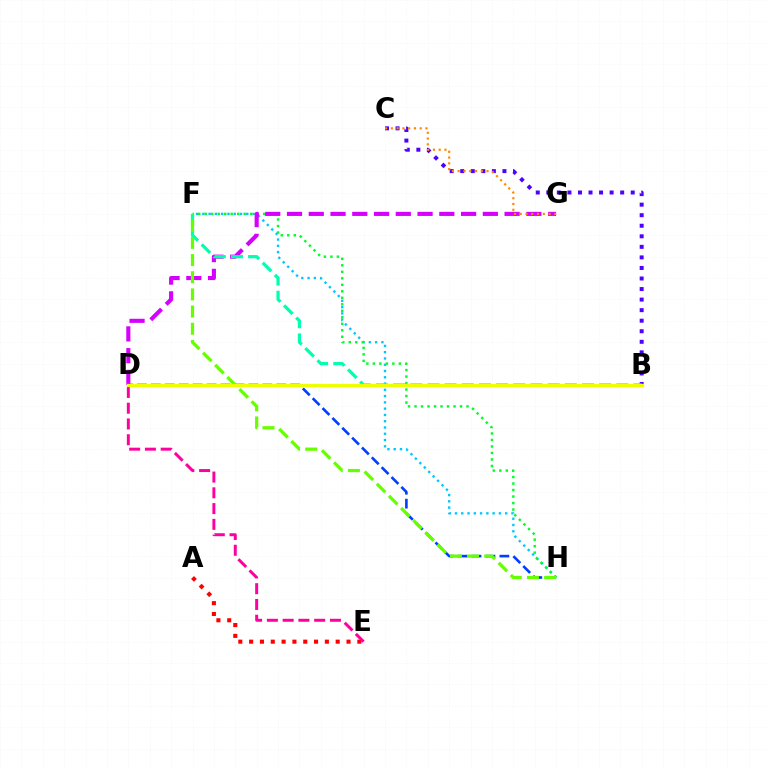{('F', 'H'): [{'color': '#00c7ff', 'line_style': 'dotted', 'thickness': 1.7}, {'color': '#00ff27', 'line_style': 'dotted', 'thickness': 1.77}, {'color': '#66ff00', 'line_style': 'dashed', 'thickness': 2.33}], ('B', 'C'): [{'color': '#4f00ff', 'line_style': 'dotted', 'thickness': 2.87}], ('D', 'H'): [{'color': '#003fff', 'line_style': 'dashed', 'thickness': 1.89}], ('A', 'E'): [{'color': '#ff0000', 'line_style': 'dotted', 'thickness': 2.94}], ('D', 'E'): [{'color': '#ff00a0', 'line_style': 'dashed', 'thickness': 2.14}], ('D', 'G'): [{'color': '#d600ff', 'line_style': 'dashed', 'thickness': 2.96}], ('B', 'F'): [{'color': '#00ffaf', 'line_style': 'dashed', 'thickness': 2.33}], ('C', 'G'): [{'color': '#ff8800', 'line_style': 'dotted', 'thickness': 1.57}], ('B', 'D'): [{'color': '#eeff00', 'line_style': 'solid', 'thickness': 2.38}]}